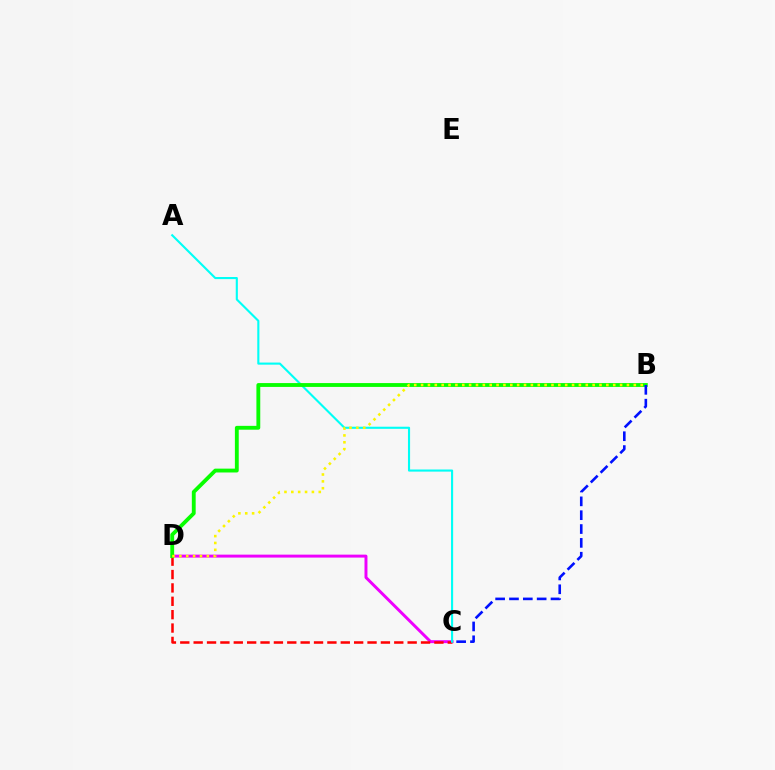{('C', 'D'): [{'color': '#ee00ff', 'line_style': 'solid', 'thickness': 2.13}, {'color': '#ff0000', 'line_style': 'dashed', 'thickness': 1.82}], ('A', 'C'): [{'color': '#00fff6', 'line_style': 'solid', 'thickness': 1.52}], ('B', 'D'): [{'color': '#08ff00', 'line_style': 'solid', 'thickness': 2.77}, {'color': '#fcf500', 'line_style': 'dotted', 'thickness': 1.86}], ('B', 'C'): [{'color': '#0010ff', 'line_style': 'dashed', 'thickness': 1.88}]}